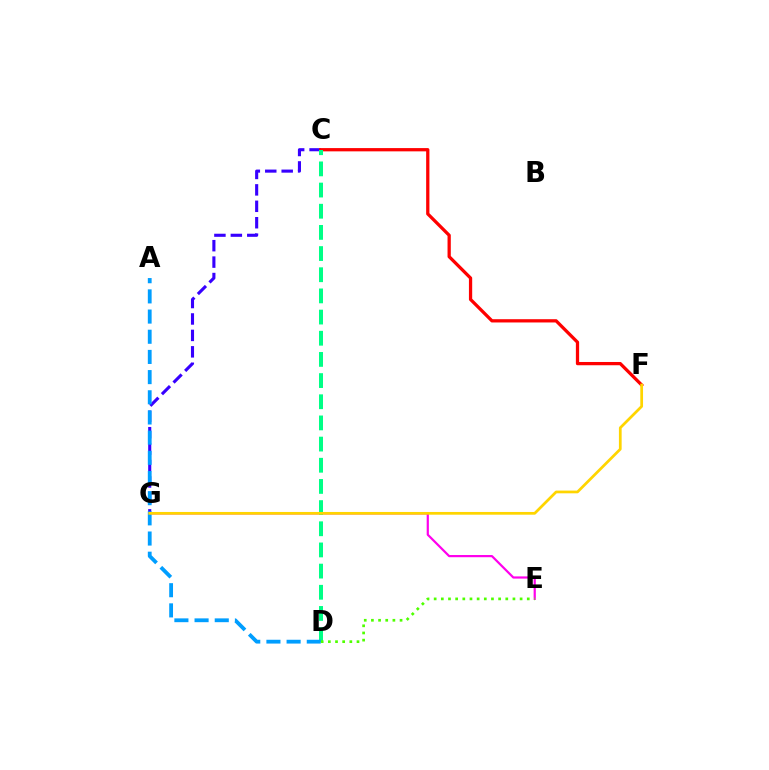{('C', 'G'): [{'color': '#3700ff', 'line_style': 'dashed', 'thickness': 2.23}], ('E', 'G'): [{'color': '#ff00ed', 'line_style': 'solid', 'thickness': 1.58}], ('C', 'F'): [{'color': '#ff0000', 'line_style': 'solid', 'thickness': 2.35}], ('C', 'D'): [{'color': '#00ff86', 'line_style': 'dashed', 'thickness': 2.88}], ('A', 'D'): [{'color': '#009eff', 'line_style': 'dashed', 'thickness': 2.74}], ('D', 'E'): [{'color': '#4fff00', 'line_style': 'dotted', 'thickness': 1.95}], ('F', 'G'): [{'color': '#ffd500', 'line_style': 'solid', 'thickness': 1.97}]}